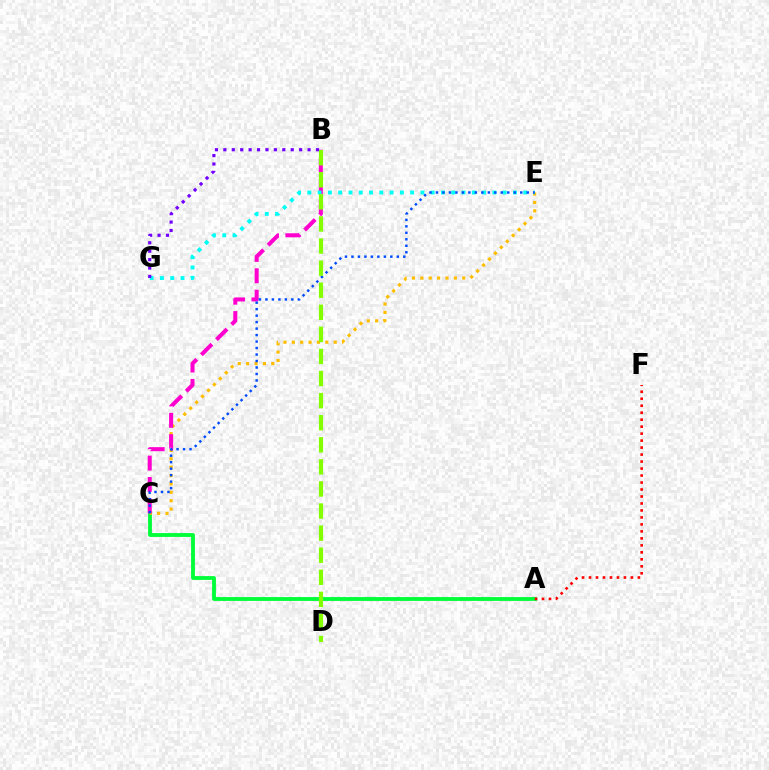{('A', 'C'): [{'color': '#00ff39', 'line_style': 'solid', 'thickness': 2.76}], ('C', 'E'): [{'color': '#ffbd00', 'line_style': 'dotted', 'thickness': 2.28}, {'color': '#004bff', 'line_style': 'dotted', 'thickness': 1.76}], ('B', 'C'): [{'color': '#ff00cf', 'line_style': 'dashed', 'thickness': 2.91}], ('E', 'G'): [{'color': '#00fff6', 'line_style': 'dotted', 'thickness': 2.79}], ('A', 'F'): [{'color': '#ff0000', 'line_style': 'dotted', 'thickness': 1.9}], ('B', 'D'): [{'color': '#84ff00', 'line_style': 'dashed', 'thickness': 3.0}], ('B', 'G'): [{'color': '#7200ff', 'line_style': 'dotted', 'thickness': 2.29}]}